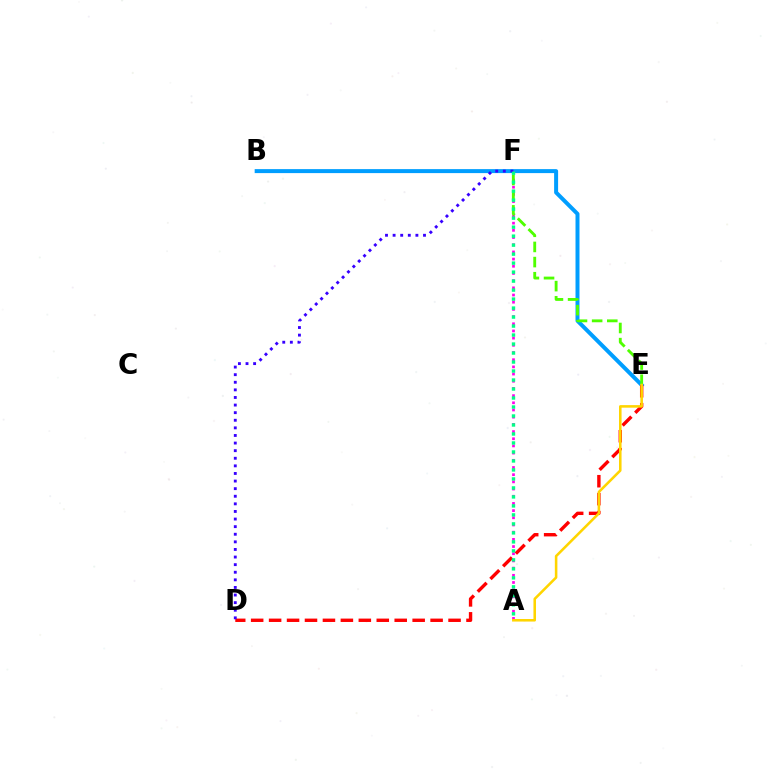{('B', 'E'): [{'color': '#009eff', 'line_style': 'solid', 'thickness': 2.87}], ('D', 'E'): [{'color': '#ff0000', 'line_style': 'dashed', 'thickness': 2.44}], ('A', 'F'): [{'color': '#ff00ed', 'line_style': 'dotted', 'thickness': 1.95}, {'color': '#00ff86', 'line_style': 'dotted', 'thickness': 2.44}], ('E', 'F'): [{'color': '#4fff00', 'line_style': 'dashed', 'thickness': 2.06}], ('D', 'F'): [{'color': '#3700ff', 'line_style': 'dotted', 'thickness': 2.06}], ('A', 'E'): [{'color': '#ffd500', 'line_style': 'solid', 'thickness': 1.84}]}